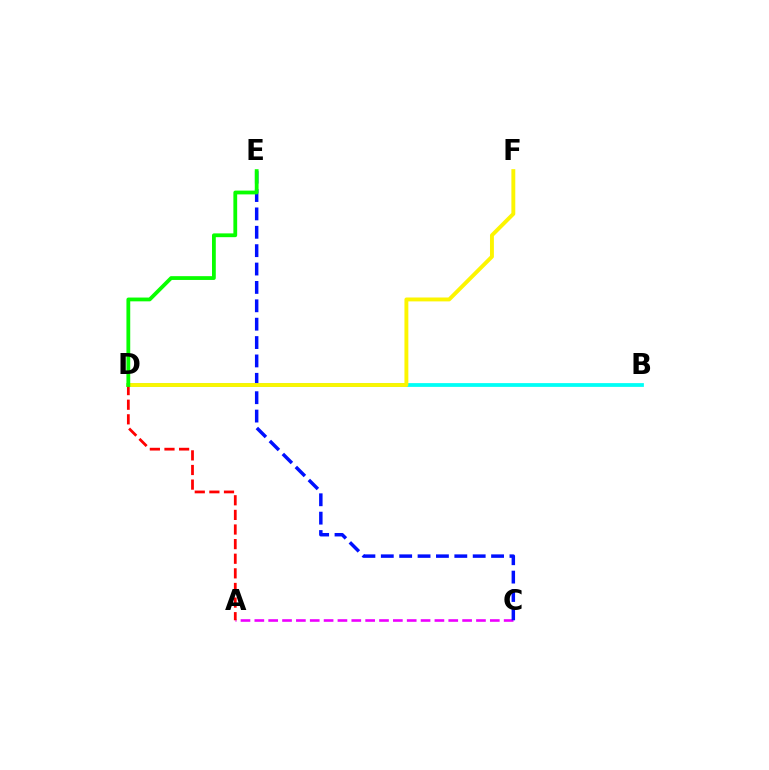{('B', 'D'): [{'color': '#00fff6', 'line_style': 'solid', 'thickness': 2.71}], ('A', 'C'): [{'color': '#ee00ff', 'line_style': 'dashed', 'thickness': 1.88}], ('C', 'E'): [{'color': '#0010ff', 'line_style': 'dashed', 'thickness': 2.5}], ('D', 'F'): [{'color': '#fcf500', 'line_style': 'solid', 'thickness': 2.8}], ('A', 'D'): [{'color': '#ff0000', 'line_style': 'dashed', 'thickness': 1.99}], ('D', 'E'): [{'color': '#08ff00', 'line_style': 'solid', 'thickness': 2.73}]}